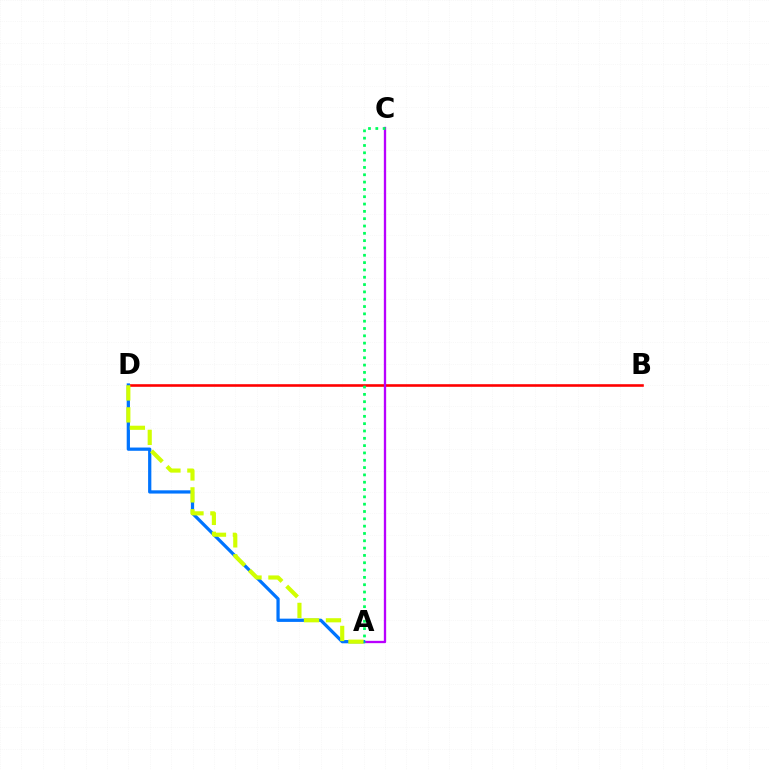{('B', 'D'): [{'color': '#ff0000', 'line_style': 'solid', 'thickness': 1.87}], ('A', 'C'): [{'color': '#b900ff', 'line_style': 'solid', 'thickness': 1.67}, {'color': '#00ff5c', 'line_style': 'dotted', 'thickness': 1.99}], ('A', 'D'): [{'color': '#0074ff', 'line_style': 'solid', 'thickness': 2.34}, {'color': '#d1ff00', 'line_style': 'dashed', 'thickness': 2.98}]}